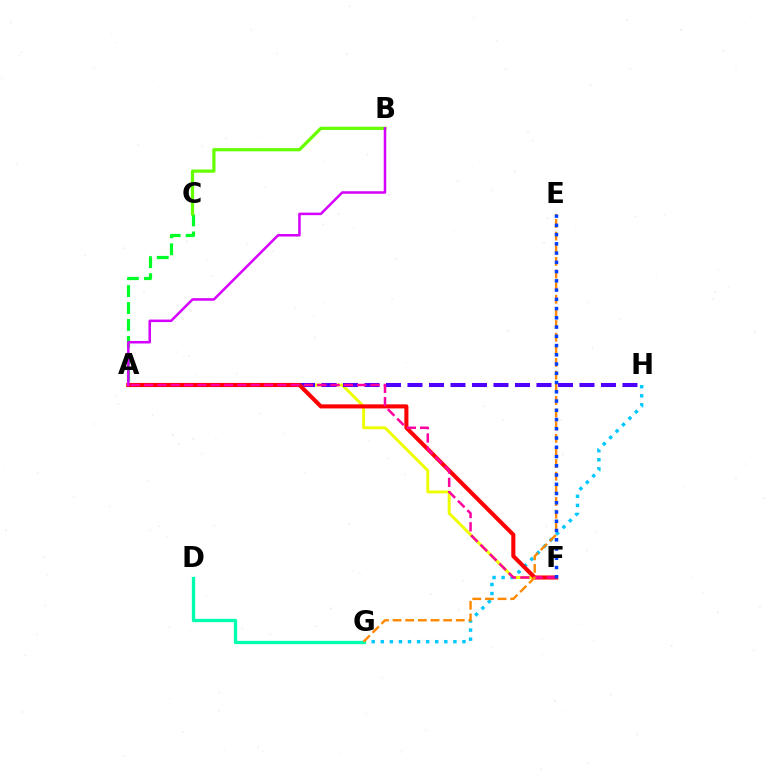{('A', 'C'): [{'color': '#00ff27', 'line_style': 'dashed', 'thickness': 2.3}], ('A', 'F'): [{'color': '#eeff00', 'line_style': 'solid', 'thickness': 2.12}, {'color': '#ff0000', 'line_style': 'solid', 'thickness': 2.94}, {'color': '#ff00a0', 'line_style': 'dashed', 'thickness': 1.81}], ('B', 'C'): [{'color': '#66ff00', 'line_style': 'solid', 'thickness': 2.32}], ('A', 'H'): [{'color': '#4f00ff', 'line_style': 'dashed', 'thickness': 2.92}], ('G', 'H'): [{'color': '#00c7ff', 'line_style': 'dotted', 'thickness': 2.47}], ('D', 'G'): [{'color': '#00ffaf', 'line_style': 'solid', 'thickness': 2.39}], ('A', 'B'): [{'color': '#d600ff', 'line_style': 'solid', 'thickness': 1.82}], ('E', 'G'): [{'color': '#ff8800', 'line_style': 'dashed', 'thickness': 1.72}], ('E', 'F'): [{'color': '#003fff', 'line_style': 'dotted', 'thickness': 2.51}]}